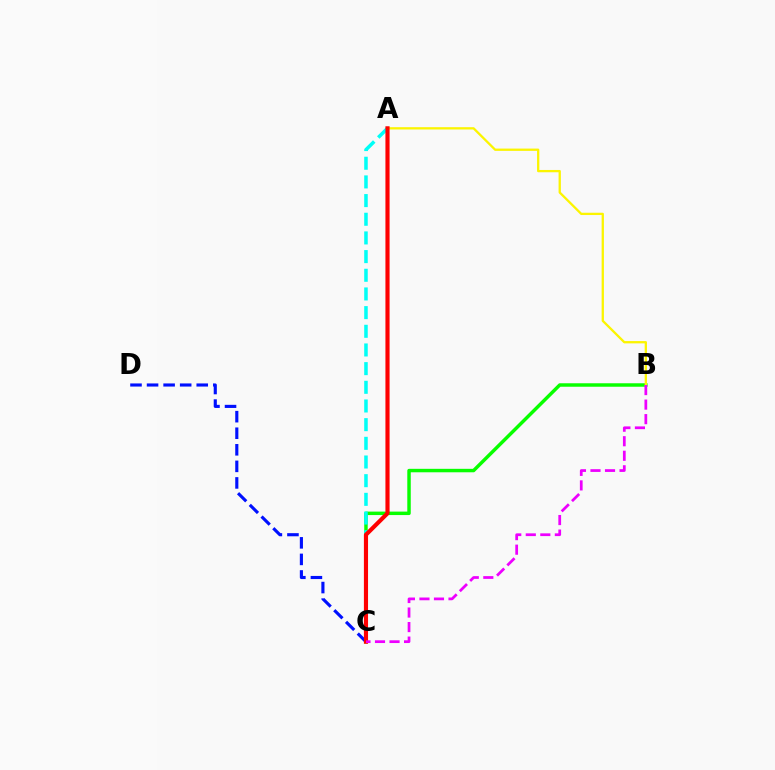{('C', 'D'): [{'color': '#0010ff', 'line_style': 'dashed', 'thickness': 2.25}], ('B', 'C'): [{'color': '#08ff00', 'line_style': 'solid', 'thickness': 2.49}, {'color': '#ee00ff', 'line_style': 'dashed', 'thickness': 1.97}], ('A', 'C'): [{'color': '#00fff6', 'line_style': 'dashed', 'thickness': 2.54}, {'color': '#ff0000', 'line_style': 'solid', 'thickness': 2.98}], ('A', 'B'): [{'color': '#fcf500', 'line_style': 'solid', 'thickness': 1.65}]}